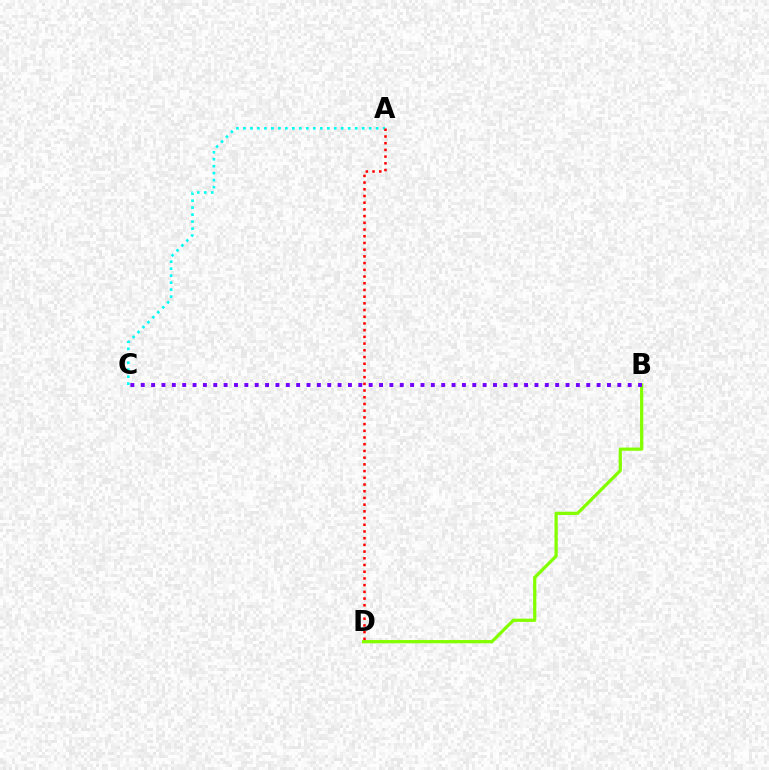{('B', 'D'): [{'color': '#84ff00', 'line_style': 'solid', 'thickness': 2.33}], ('A', 'C'): [{'color': '#00fff6', 'line_style': 'dotted', 'thickness': 1.9}], ('B', 'C'): [{'color': '#7200ff', 'line_style': 'dotted', 'thickness': 2.81}], ('A', 'D'): [{'color': '#ff0000', 'line_style': 'dotted', 'thickness': 1.82}]}